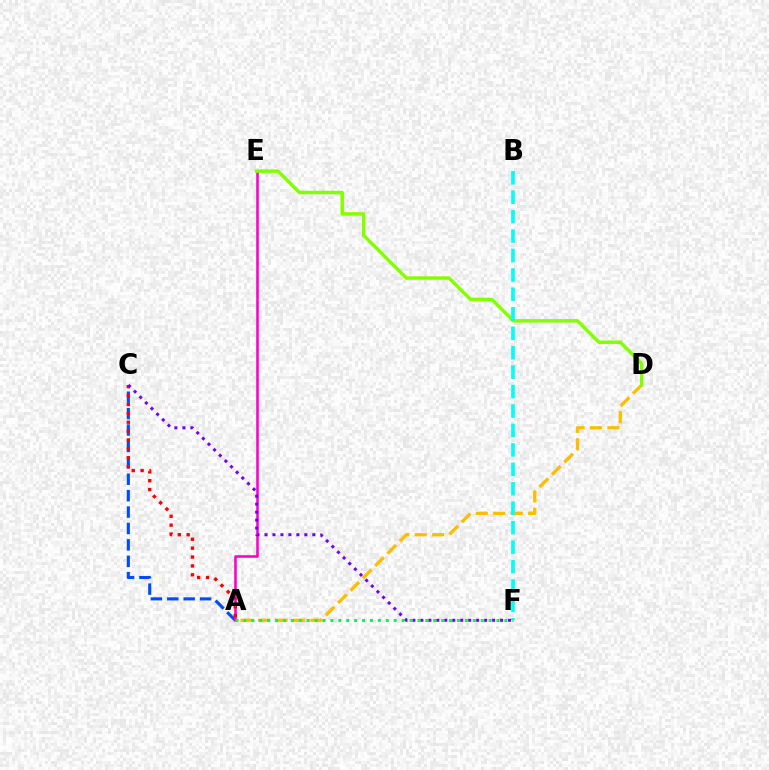{('A', 'C'): [{'color': '#004bff', 'line_style': 'dashed', 'thickness': 2.23}, {'color': '#ff0000', 'line_style': 'dotted', 'thickness': 2.41}], ('A', 'E'): [{'color': '#ff00cf', 'line_style': 'solid', 'thickness': 1.86}], ('A', 'D'): [{'color': '#ffbd00', 'line_style': 'dashed', 'thickness': 2.37}], ('D', 'E'): [{'color': '#84ff00', 'line_style': 'solid', 'thickness': 2.49}], ('B', 'F'): [{'color': '#00fff6', 'line_style': 'dashed', 'thickness': 2.64}], ('C', 'F'): [{'color': '#7200ff', 'line_style': 'dotted', 'thickness': 2.17}], ('A', 'F'): [{'color': '#00ff39', 'line_style': 'dotted', 'thickness': 2.15}]}